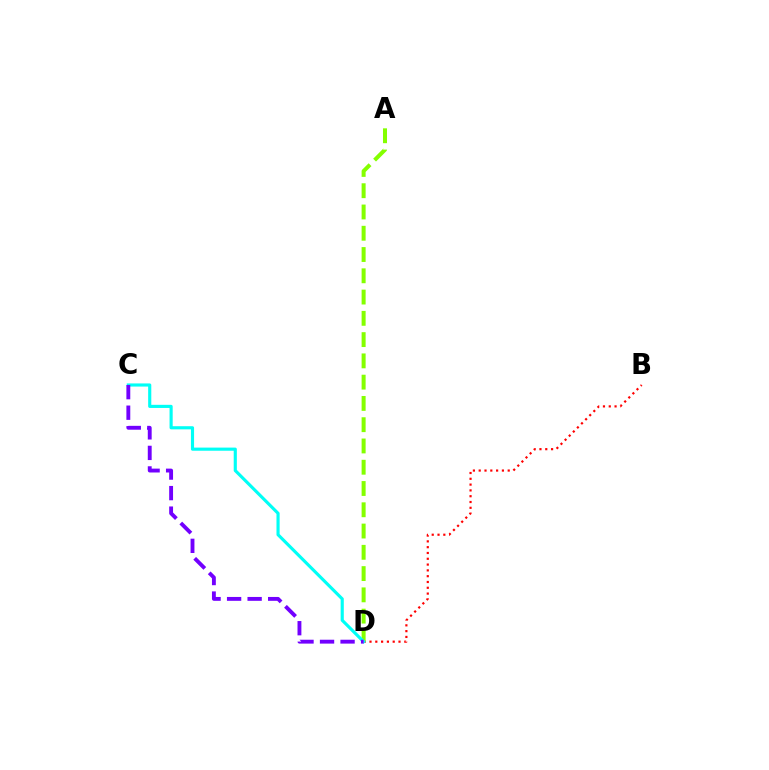{('B', 'D'): [{'color': '#ff0000', 'line_style': 'dotted', 'thickness': 1.58}], ('A', 'D'): [{'color': '#84ff00', 'line_style': 'dashed', 'thickness': 2.89}], ('C', 'D'): [{'color': '#00fff6', 'line_style': 'solid', 'thickness': 2.26}, {'color': '#7200ff', 'line_style': 'dashed', 'thickness': 2.79}]}